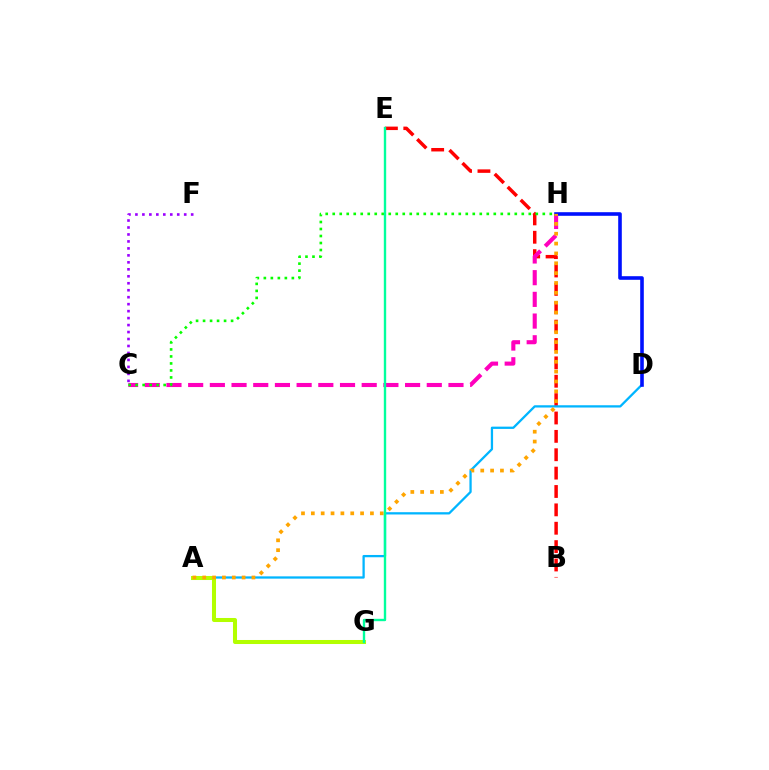{('B', 'E'): [{'color': '#ff0000', 'line_style': 'dashed', 'thickness': 2.5}], ('C', 'H'): [{'color': '#ff00bd', 'line_style': 'dashed', 'thickness': 2.95}, {'color': '#08ff00', 'line_style': 'dotted', 'thickness': 1.9}], ('C', 'F'): [{'color': '#9b00ff', 'line_style': 'dotted', 'thickness': 1.89}], ('A', 'D'): [{'color': '#00b5ff', 'line_style': 'solid', 'thickness': 1.64}], ('D', 'H'): [{'color': '#0010ff', 'line_style': 'solid', 'thickness': 2.59}], ('A', 'G'): [{'color': '#b3ff00', 'line_style': 'solid', 'thickness': 2.9}], ('A', 'H'): [{'color': '#ffa500', 'line_style': 'dotted', 'thickness': 2.68}], ('E', 'G'): [{'color': '#00ff9d', 'line_style': 'solid', 'thickness': 1.71}]}